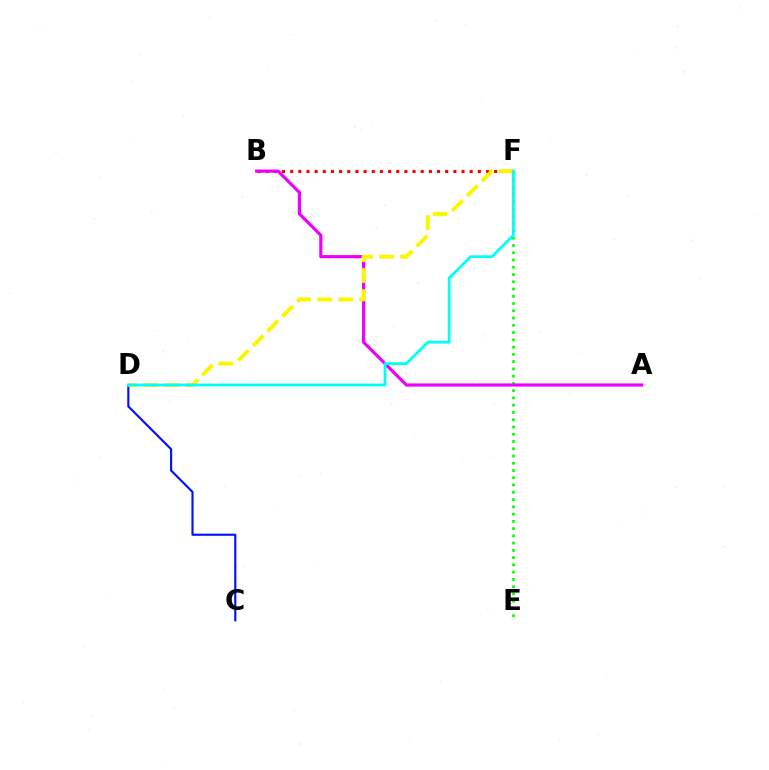{('C', 'D'): [{'color': '#0010ff', 'line_style': 'solid', 'thickness': 1.54}], ('B', 'F'): [{'color': '#ff0000', 'line_style': 'dotted', 'thickness': 2.22}], ('E', 'F'): [{'color': '#08ff00', 'line_style': 'dotted', 'thickness': 1.97}], ('A', 'B'): [{'color': '#ee00ff', 'line_style': 'solid', 'thickness': 2.29}], ('D', 'F'): [{'color': '#fcf500', 'line_style': 'dashed', 'thickness': 2.84}, {'color': '#00fff6', 'line_style': 'solid', 'thickness': 2.0}]}